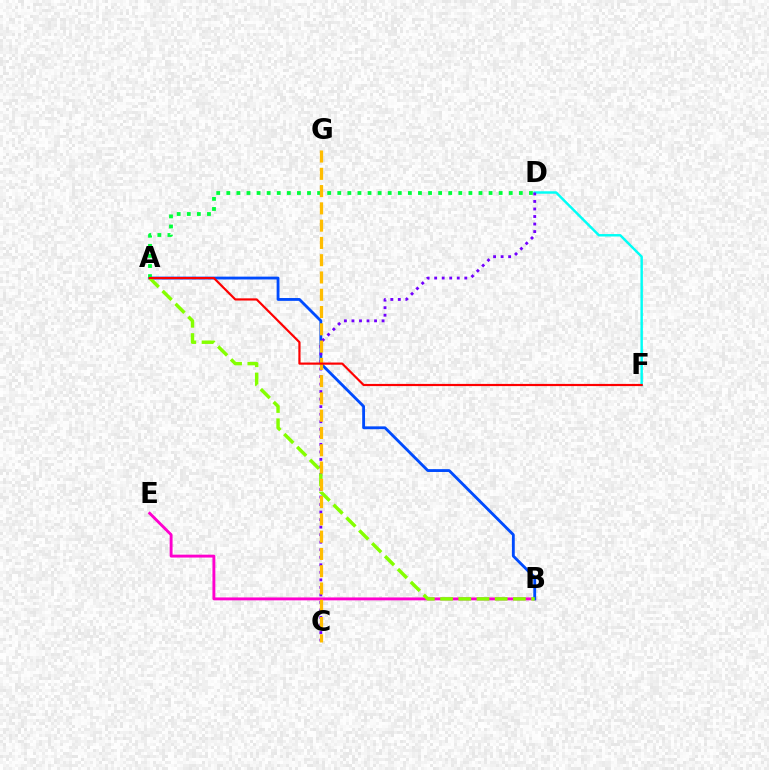{('D', 'F'): [{'color': '#00fff6', 'line_style': 'solid', 'thickness': 1.76}], ('B', 'E'): [{'color': '#ff00cf', 'line_style': 'solid', 'thickness': 2.08}], ('A', 'B'): [{'color': '#004bff', 'line_style': 'solid', 'thickness': 2.04}, {'color': '#84ff00', 'line_style': 'dashed', 'thickness': 2.47}], ('C', 'D'): [{'color': '#7200ff', 'line_style': 'dotted', 'thickness': 2.05}], ('A', 'D'): [{'color': '#00ff39', 'line_style': 'dotted', 'thickness': 2.74}], ('C', 'G'): [{'color': '#ffbd00', 'line_style': 'dashed', 'thickness': 2.35}], ('A', 'F'): [{'color': '#ff0000', 'line_style': 'solid', 'thickness': 1.57}]}